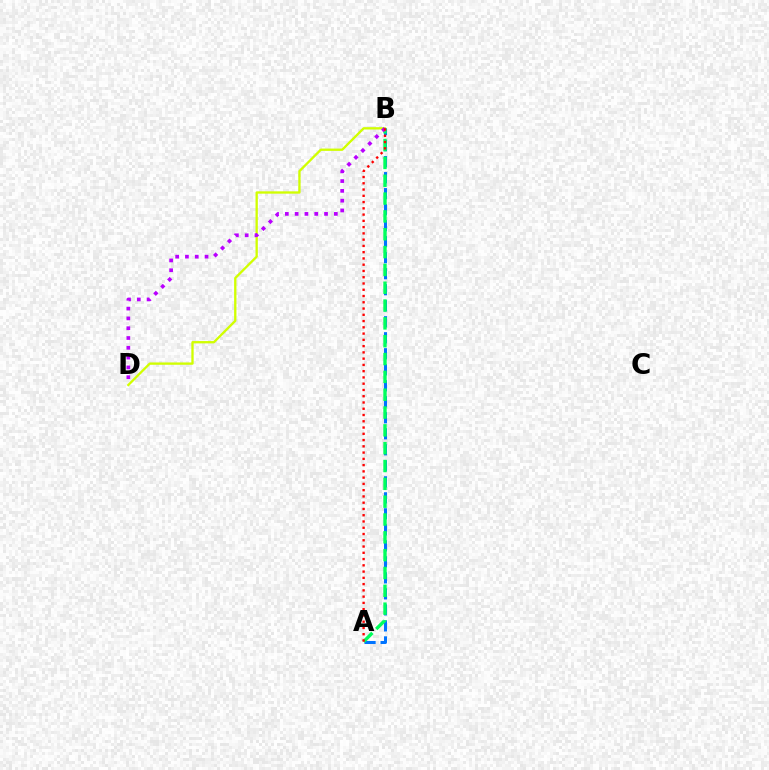{('A', 'B'): [{'color': '#0074ff', 'line_style': 'dashed', 'thickness': 2.17}, {'color': '#00ff5c', 'line_style': 'dashed', 'thickness': 2.42}, {'color': '#ff0000', 'line_style': 'dotted', 'thickness': 1.7}], ('B', 'D'): [{'color': '#d1ff00', 'line_style': 'solid', 'thickness': 1.67}, {'color': '#b900ff', 'line_style': 'dotted', 'thickness': 2.66}]}